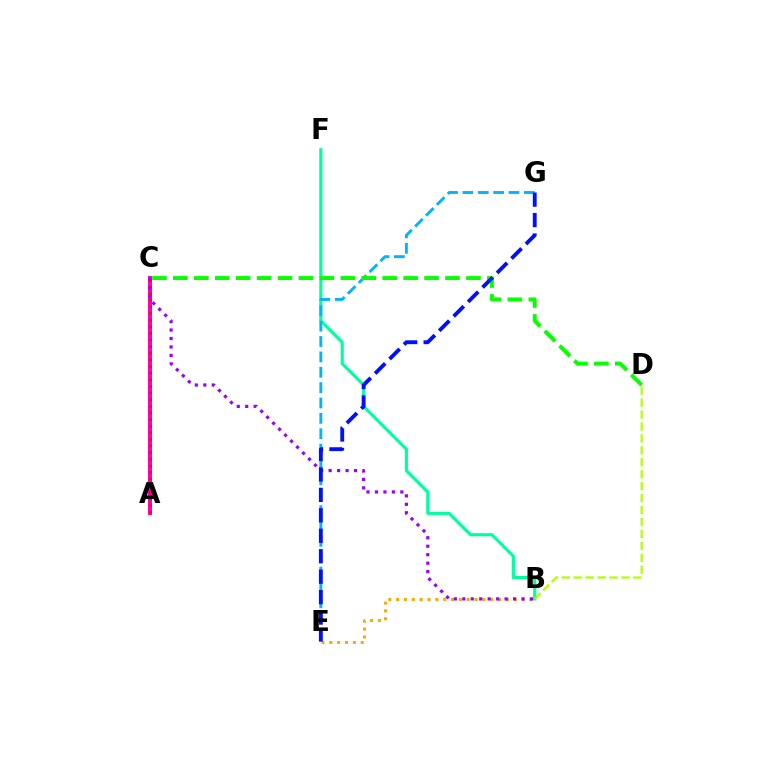{('B', 'E'): [{'color': '#ffa500', 'line_style': 'dotted', 'thickness': 2.13}], ('A', 'C'): [{'color': '#ff00bd', 'line_style': 'solid', 'thickness': 2.86}, {'color': '#ff0000', 'line_style': 'dotted', 'thickness': 1.8}], ('B', 'F'): [{'color': '#00ff9d', 'line_style': 'solid', 'thickness': 2.26}], ('B', 'C'): [{'color': '#9b00ff', 'line_style': 'dotted', 'thickness': 2.3}], ('E', 'G'): [{'color': '#00b5ff', 'line_style': 'dashed', 'thickness': 2.09}, {'color': '#0010ff', 'line_style': 'dashed', 'thickness': 2.78}], ('C', 'D'): [{'color': '#08ff00', 'line_style': 'dashed', 'thickness': 2.84}], ('B', 'D'): [{'color': '#b3ff00', 'line_style': 'dashed', 'thickness': 1.62}]}